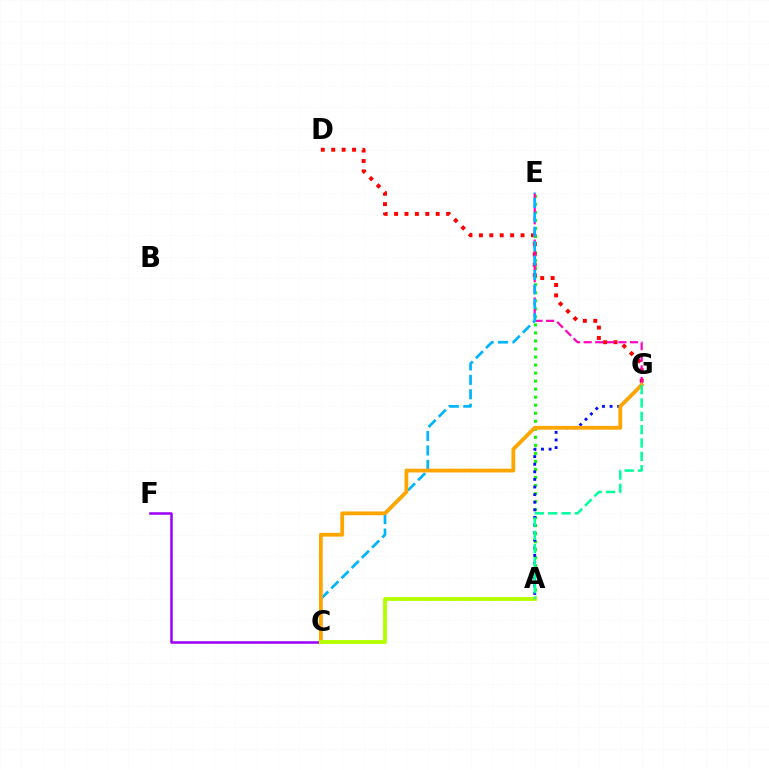{('A', 'E'): [{'color': '#08ff00', 'line_style': 'dotted', 'thickness': 2.18}], ('D', 'G'): [{'color': '#ff0000', 'line_style': 'dotted', 'thickness': 2.83}], ('E', 'G'): [{'color': '#ff00bd', 'line_style': 'dashed', 'thickness': 1.57}], ('C', 'F'): [{'color': '#9b00ff', 'line_style': 'solid', 'thickness': 1.81}], ('C', 'E'): [{'color': '#00b5ff', 'line_style': 'dashed', 'thickness': 1.96}], ('A', 'G'): [{'color': '#0010ff', 'line_style': 'dotted', 'thickness': 2.07}, {'color': '#00ff9d', 'line_style': 'dashed', 'thickness': 1.81}], ('C', 'G'): [{'color': '#ffa500', 'line_style': 'solid', 'thickness': 2.72}], ('A', 'C'): [{'color': '#b3ff00', 'line_style': 'solid', 'thickness': 2.77}]}